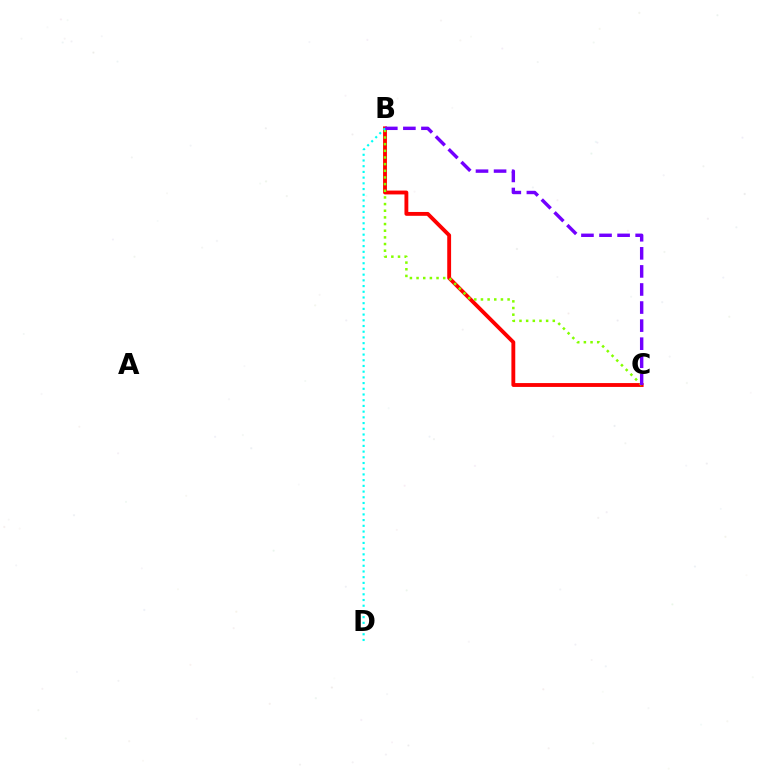{('B', 'C'): [{'color': '#ff0000', 'line_style': 'solid', 'thickness': 2.78}, {'color': '#84ff00', 'line_style': 'dotted', 'thickness': 1.81}, {'color': '#7200ff', 'line_style': 'dashed', 'thickness': 2.45}], ('B', 'D'): [{'color': '#00fff6', 'line_style': 'dotted', 'thickness': 1.55}]}